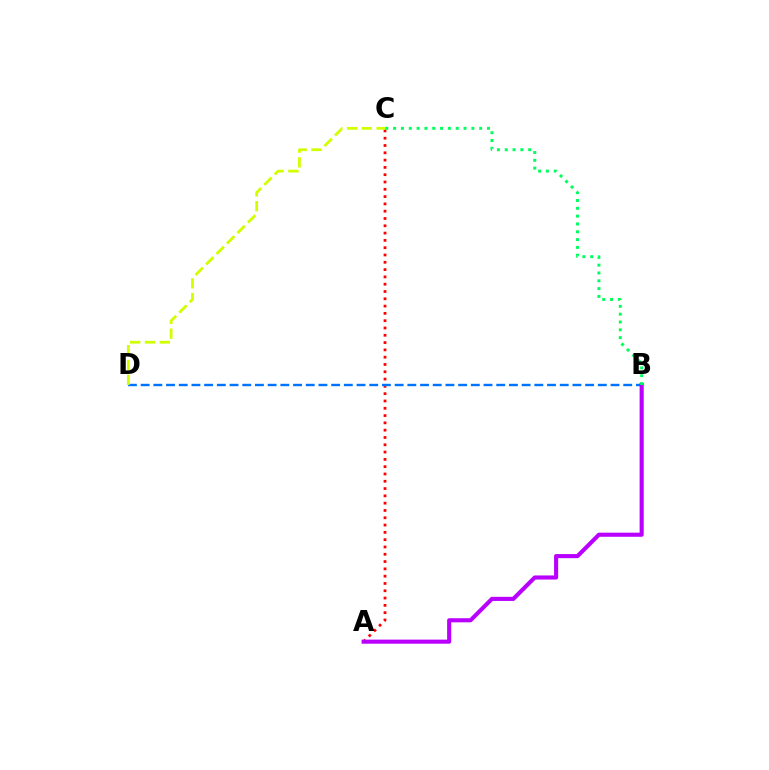{('A', 'C'): [{'color': '#ff0000', 'line_style': 'dotted', 'thickness': 1.98}], ('B', 'D'): [{'color': '#0074ff', 'line_style': 'dashed', 'thickness': 1.73}], ('C', 'D'): [{'color': '#d1ff00', 'line_style': 'dashed', 'thickness': 2.01}], ('A', 'B'): [{'color': '#b900ff', 'line_style': 'solid', 'thickness': 2.95}], ('B', 'C'): [{'color': '#00ff5c', 'line_style': 'dotted', 'thickness': 2.13}]}